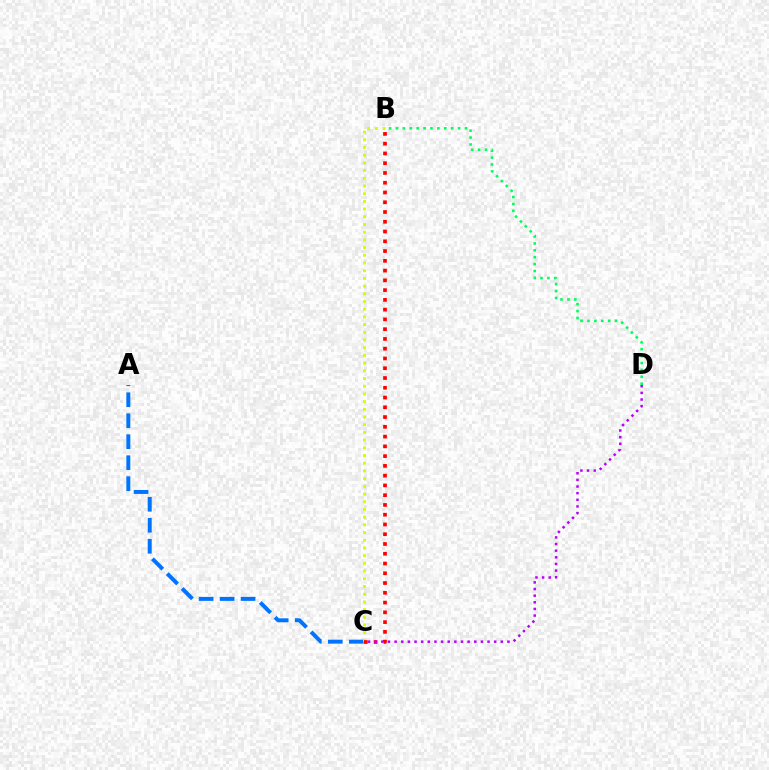{('B', 'D'): [{'color': '#00ff5c', 'line_style': 'dotted', 'thickness': 1.88}], ('A', 'C'): [{'color': '#0074ff', 'line_style': 'dashed', 'thickness': 2.85}], ('B', 'C'): [{'color': '#d1ff00', 'line_style': 'dotted', 'thickness': 2.09}, {'color': '#ff0000', 'line_style': 'dotted', 'thickness': 2.65}], ('C', 'D'): [{'color': '#b900ff', 'line_style': 'dotted', 'thickness': 1.8}]}